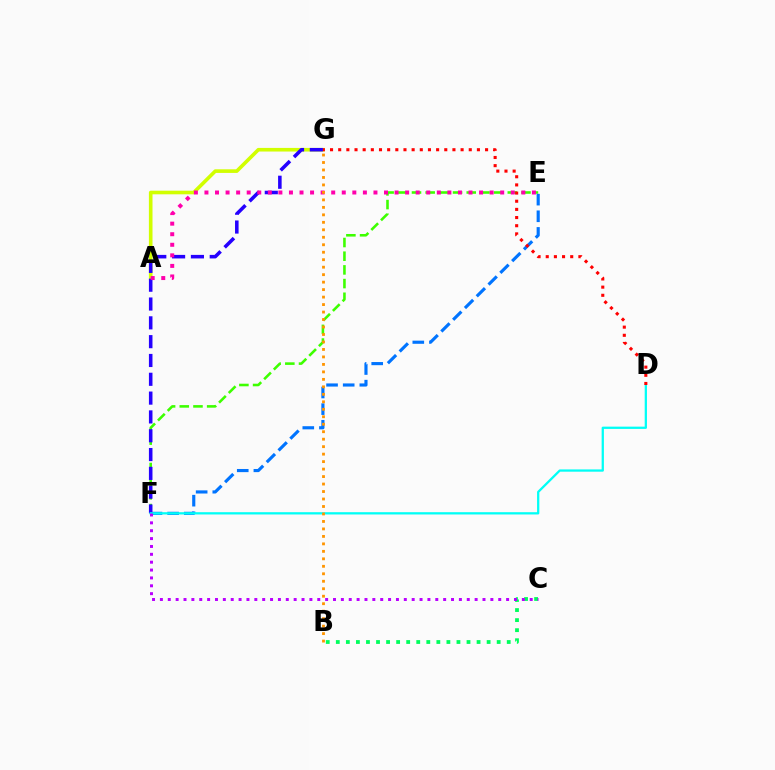{('E', 'F'): [{'color': '#3dff00', 'line_style': 'dashed', 'thickness': 1.86}, {'color': '#0074ff', 'line_style': 'dashed', 'thickness': 2.26}], ('A', 'G'): [{'color': '#d1ff00', 'line_style': 'solid', 'thickness': 2.6}], ('F', 'G'): [{'color': '#2500ff', 'line_style': 'dashed', 'thickness': 2.56}], ('A', 'E'): [{'color': '#ff00ac', 'line_style': 'dotted', 'thickness': 2.87}], ('B', 'C'): [{'color': '#00ff5c', 'line_style': 'dotted', 'thickness': 2.73}], ('D', 'F'): [{'color': '#00fff6', 'line_style': 'solid', 'thickness': 1.64}], ('C', 'F'): [{'color': '#b900ff', 'line_style': 'dotted', 'thickness': 2.14}], ('D', 'G'): [{'color': '#ff0000', 'line_style': 'dotted', 'thickness': 2.22}], ('B', 'G'): [{'color': '#ff9400', 'line_style': 'dotted', 'thickness': 2.03}]}